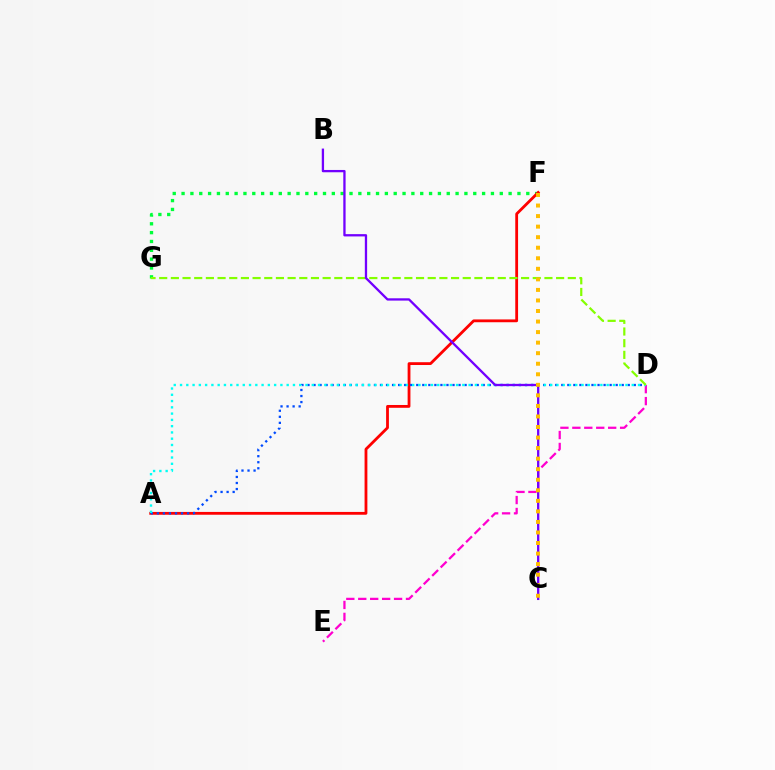{('D', 'E'): [{'color': '#ff00cf', 'line_style': 'dashed', 'thickness': 1.62}], ('F', 'G'): [{'color': '#00ff39', 'line_style': 'dotted', 'thickness': 2.4}], ('A', 'F'): [{'color': '#ff0000', 'line_style': 'solid', 'thickness': 2.02}], ('A', 'D'): [{'color': '#004bff', 'line_style': 'dotted', 'thickness': 1.64}, {'color': '#00fff6', 'line_style': 'dotted', 'thickness': 1.7}], ('D', 'G'): [{'color': '#84ff00', 'line_style': 'dashed', 'thickness': 1.59}], ('B', 'C'): [{'color': '#7200ff', 'line_style': 'solid', 'thickness': 1.66}], ('C', 'F'): [{'color': '#ffbd00', 'line_style': 'dotted', 'thickness': 2.87}]}